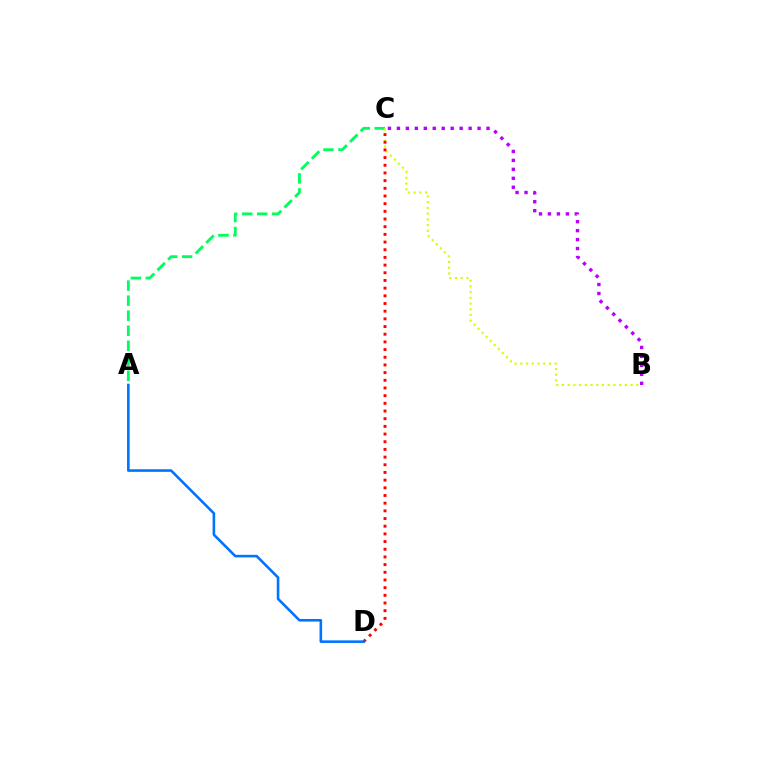{('A', 'C'): [{'color': '#00ff5c', 'line_style': 'dashed', 'thickness': 2.04}], ('B', 'C'): [{'color': '#b900ff', 'line_style': 'dotted', 'thickness': 2.44}, {'color': '#d1ff00', 'line_style': 'dotted', 'thickness': 1.55}], ('C', 'D'): [{'color': '#ff0000', 'line_style': 'dotted', 'thickness': 2.09}], ('A', 'D'): [{'color': '#0074ff', 'line_style': 'solid', 'thickness': 1.88}]}